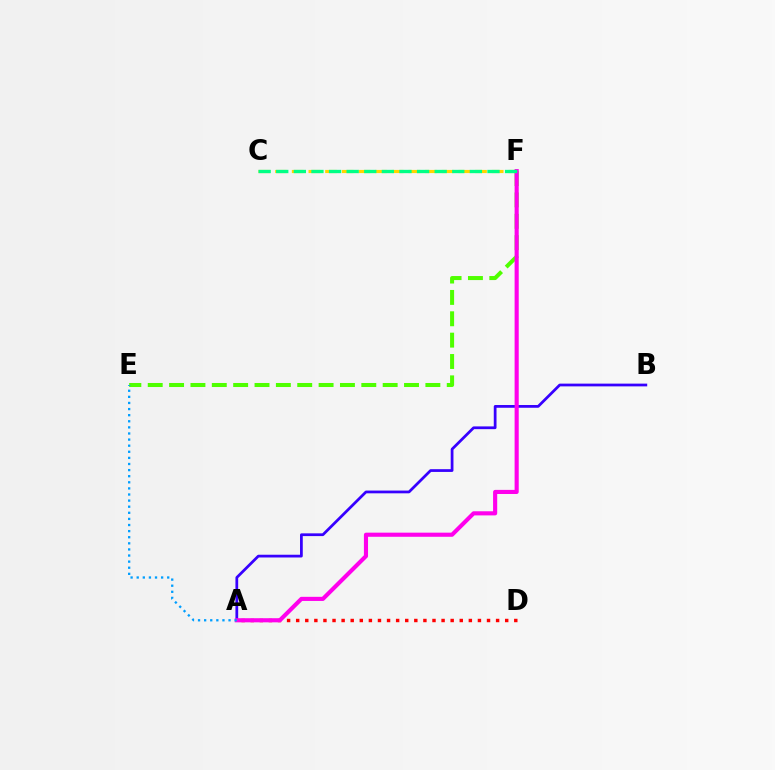{('A', 'D'): [{'color': '#ff0000', 'line_style': 'dotted', 'thickness': 2.47}], ('C', 'F'): [{'color': '#ffd500', 'line_style': 'dashed', 'thickness': 2.26}, {'color': '#00ff86', 'line_style': 'dashed', 'thickness': 2.39}], ('A', 'B'): [{'color': '#3700ff', 'line_style': 'solid', 'thickness': 1.98}], ('E', 'F'): [{'color': '#4fff00', 'line_style': 'dashed', 'thickness': 2.9}], ('A', 'F'): [{'color': '#ff00ed', 'line_style': 'solid', 'thickness': 2.97}], ('A', 'E'): [{'color': '#009eff', 'line_style': 'dotted', 'thickness': 1.66}]}